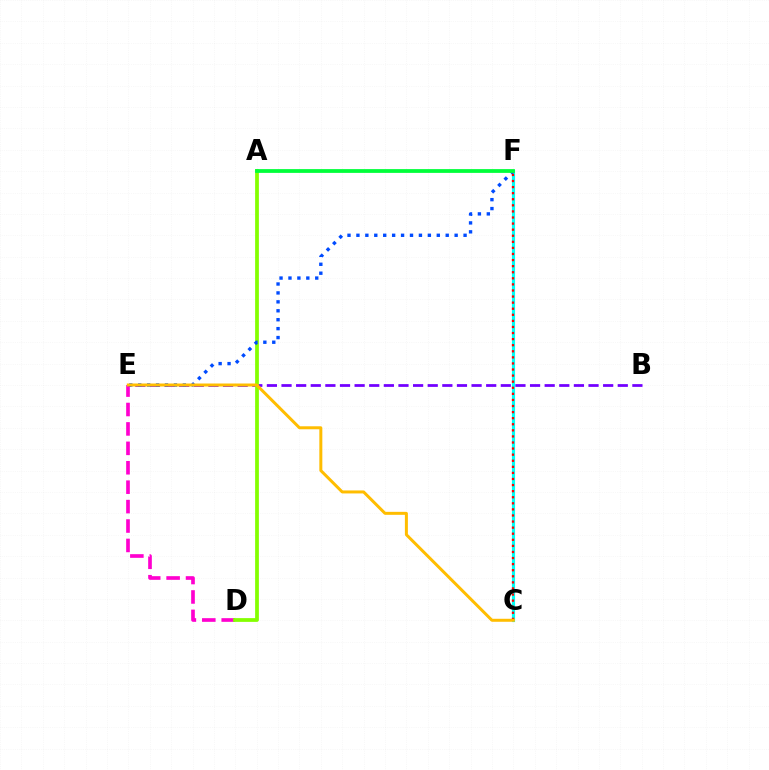{('C', 'F'): [{'color': '#00fff6', 'line_style': 'solid', 'thickness': 2.27}, {'color': '#ff0000', 'line_style': 'dotted', 'thickness': 1.65}], ('D', 'E'): [{'color': '#ff00cf', 'line_style': 'dashed', 'thickness': 2.64}], ('B', 'E'): [{'color': '#7200ff', 'line_style': 'dashed', 'thickness': 1.99}], ('A', 'D'): [{'color': '#84ff00', 'line_style': 'solid', 'thickness': 2.71}], ('E', 'F'): [{'color': '#004bff', 'line_style': 'dotted', 'thickness': 2.43}], ('C', 'E'): [{'color': '#ffbd00', 'line_style': 'solid', 'thickness': 2.16}], ('A', 'F'): [{'color': '#00ff39', 'line_style': 'solid', 'thickness': 2.72}]}